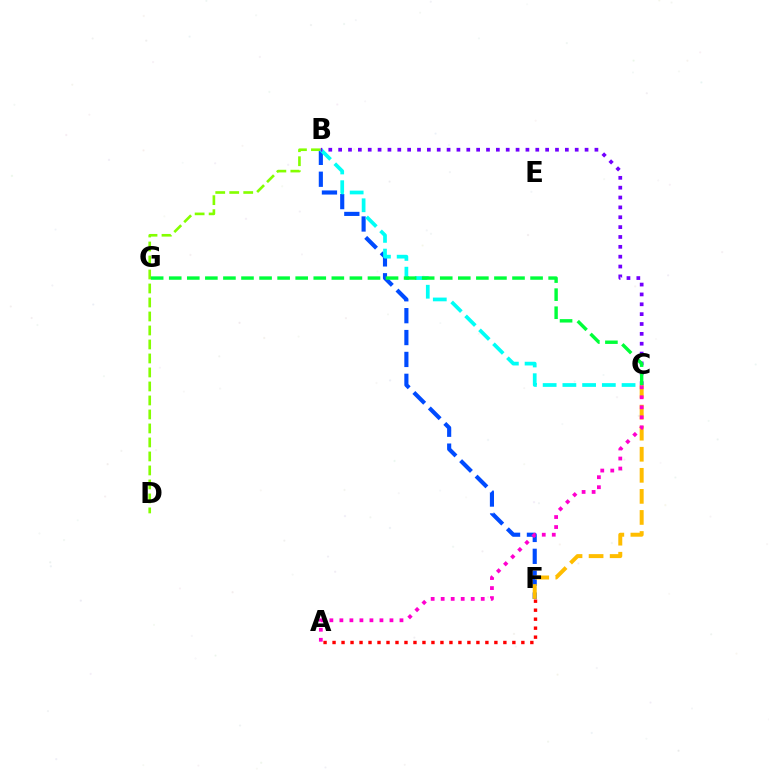{('B', 'F'): [{'color': '#004bff', 'line_style': 'dashed', 'thickness': 2.97}], ('B', 'D'): [{'color': '#84ff00', 'line_style': 'dashed', 'thickness': 1.9}], ('C', 'F'): [{'color': '#ffbd00', 'line_style': 'dashed', 'thickness': 2.86}], ('A', 'F'): [{'color': '#ff0000', 'line_style': 'dotted', 'thickness': 2.44}], ('A', 'C'): [{'color': '#ff00cf', 'line_style': 'dotted', 'thickness': 2.72}], ('B', 'C'): [{'color': '#00fff6', 'line_style': 'dashed', 'thickness': 2.68}, {'color': '#7200ff', 'line_style': 'dotted', 'thickness': 2.68}], ('C', 'G'): [{'color': '#00ff39', 'line_style': 'dashed', 'thickness': 2.45}]}